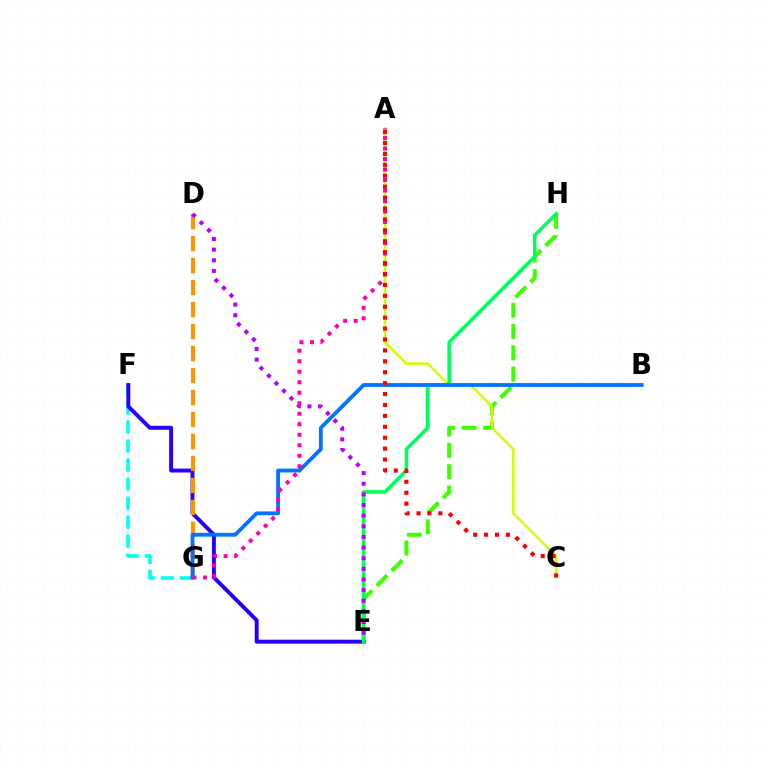{('F', 'G'): [{'color': '#00fff6', 'line_style': 'dashed', 'thickness': 2.59}], ('E', 'H'): [{'color': '#3dff00', 'line_style': 'dashed', 'thickness': 2.9}, {'color': '#00ff5c', 'line_style': 'solid', 'thickness': 2.57}], ('E', 'F'): [{'color': '#2500ff', 'line_style': 'solid', 'thickness': 2.83}], ('A', 'C'): [{'color': '#d1ff00', 'line_style': 'solid', 'thickness': 1.82}, {'color': '#ff0000', 'line_style': 'dotted', 'thickness': 2.97}], ('D', 'G'): [{'color': '#ff9400', 'line_style': 'dashed', 'thickness': 2.99}], ('D', 'E'): [{'color': '#b900ff', 'line_style': 'dotted', 'thickness': 2.89}], ('B', 'G'): [{'color': '#0074ff', 'line_style': 'solid', 'thickness': 2.75}], ('A', 'G'): [{'color': '#ff00ac', 'line_style': 'dotted', 'thickness': 2.85}]}